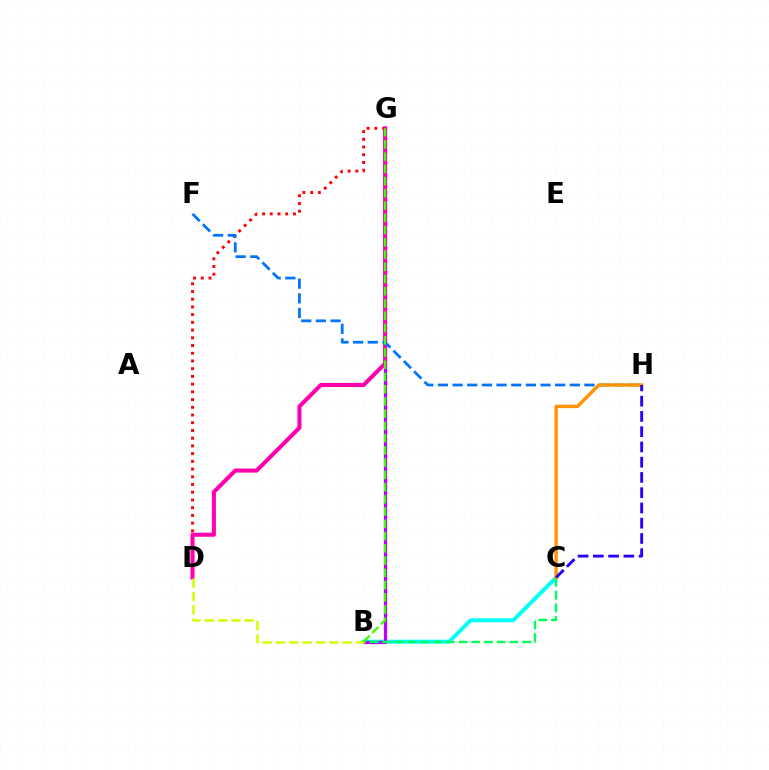{('B', 'C'): [{'color': '#00fff6', 'line_style': 'solid', 'thickness': 2.82}, {'color': '#00ff5c', 'line_style': 'dashed', 'thickness': 1.73}], ('B', 'G'): [{'color': '#b900ff', 'line_style': 'solid', 'thickness': 2.34}, {'color': '#3dff00', 'line_style': 'dashed', 'thickness': 1.66}], ('D', 'G'): [{'color': '#ff0000', 'line_style': 'dotted', 'thickness': 2.1}, {'color': '#ff00ac', 'line_style': 'solid', 'thickness': 2.93}], ('F', 'H'): [{'color': '#0074ff', 'line_style': 'dashed', 'thickness': 1.99}], ('B', 'D'): [{'color': '#d1ff00', 'line_style': 'dashed', 'thickness': 1.81}], ('C', 'H'): [{'color': '#ff9400', 'line_style': 'solid', 'thickness': 2.47}, {'color': '#2500ff', 'line_style': 'dashed', 'thickness': 2.07}]}